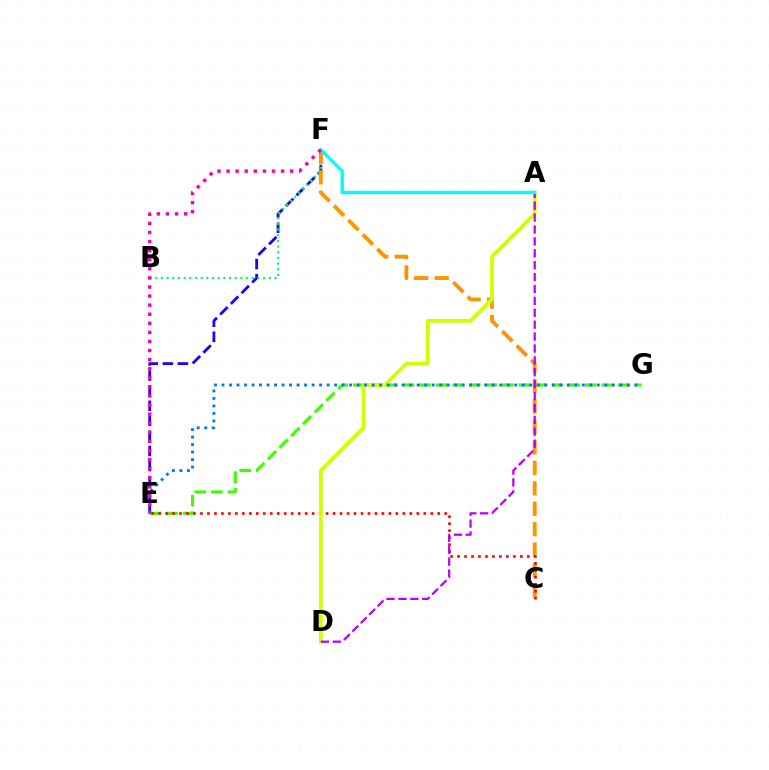{('E', 'F'): [{'color': '#2500ff', 'line_style': 'dashed', 'thickness': 2.05}, {'color': '#ff00ac', 'line_style': 'dotted', 'thickness': 2.47}], ('B', 'F'): [{'color': '#00ff5c', 'line_style': 'dotted', 'thickness': 1.54}], ('E', 'G'): [{'color': '#3dff00', 'line_style': 'dashed', 'thickness': 2.25}, {'color': '#0074ff', 'line_style': 'dotted', 'thickness': 2.04}], ('C', 'F'): [{'color': '#ff9400', 'line_style': 'dashed', 'thickness': 2.78}], ('C', 'E'): [{'color': '#ff0000', 'line_style': 'dotted', 'thickness': 1.9}], ('A', 'D'): [{'color': '#d1ff00', 'line_style': 'solid', 'thickness': 2.73}, {'color': '#b900ff', 'line_style': 'dashed', 'thickness': 1.62}], ('A', 'F'): [{'color': '#00fff6', 'line_style': 'solid', 'thickness': 2.4}]}